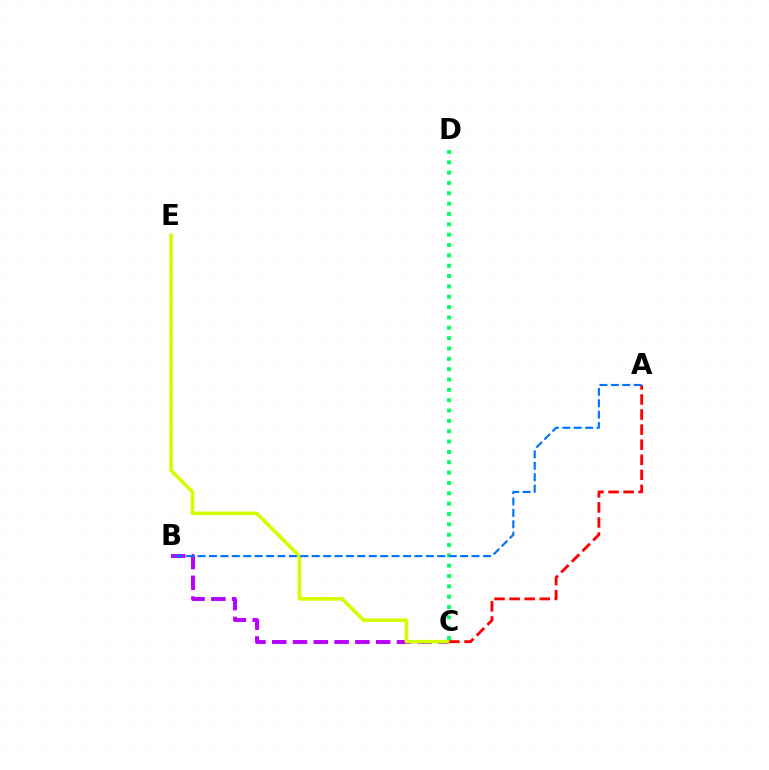{('B', 'C'): [{'color': '#b900ff', 'line_style': 'dashed', 'thickness': 2.82}], ('C', 'E'): [{'color': '#d1ff00', 'line_style': 'solid', 'thickness': 2.58}], ('C', 'D'): [{'color': '#00ff5c', 'line_style': 'dotted', 'thickness': 2.81}], ('A', 'C'): [{'color': '#ff0000', 'line_style': 'dashed', 'thickness': 2.05}], ('A', 'B'): [{'color': '#0074ff', 'line_style': 'dashed', 'thickness': 1.55}]}